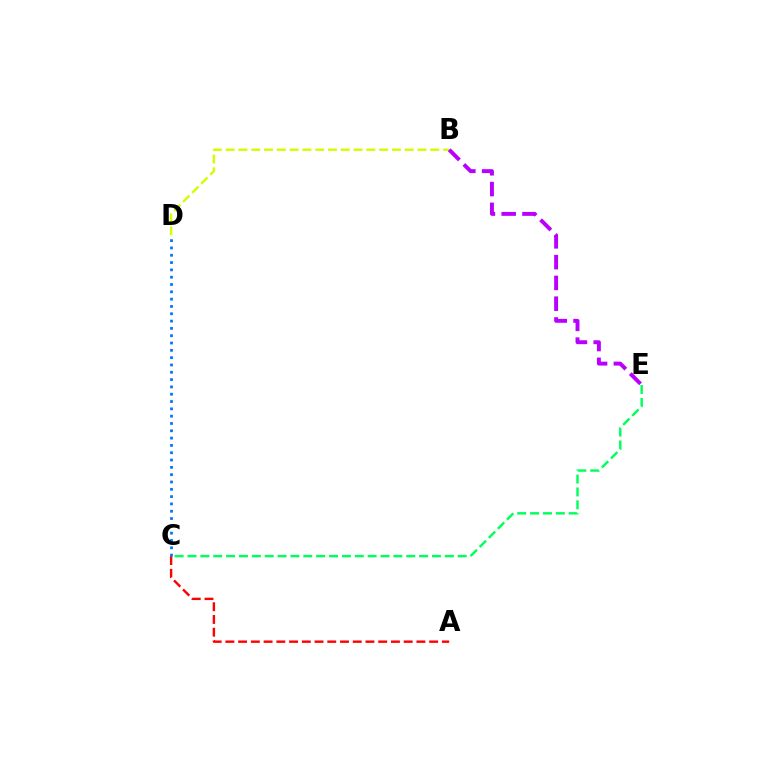{('A', 'C'): [{'color': '#ff0000', 'line_style': 'dashed', 'thickness': 1.73}], ('C', 'D'): [{'color': '#0074ff', 'line_style': 'dotted', 'thickness': 1.99}], ('B', 'D'): [{'color': '#d1ff00', 'line_style': 'dashed', 'thickness': 1.74}], ('B', 'E'): [{'color': '#b900ff', 'line_style': 'dashed', 'thickness': 2.82}], ('C', 'E'): [{'color': '#00ff5c', 'line_style': 'dashed', 'thickness': 1.75}]}